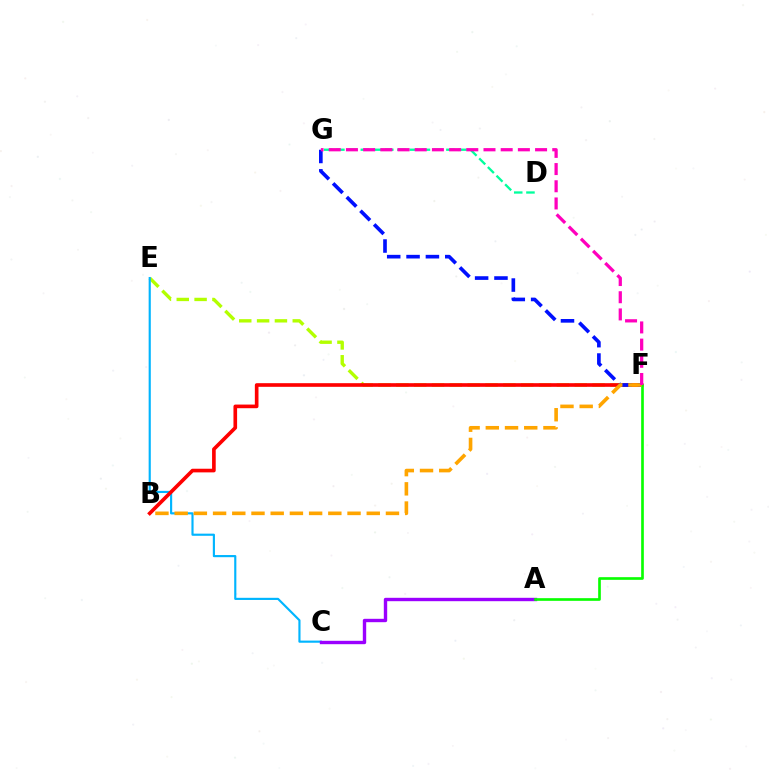{('E', 'F'): [{'color': '#b3ff00', 'line_style': 'dashed', 'thickness': 2.42}], ('C', 'E'): [{'color': '#00b5ff', 'line_style': 'solid', 'thickness': 1.55}], ('B', 'F'): [{'color': '#ff0000', 'line_style': 'solid', 'thickness': 2.62}, {'color': '#ffa500', 'line_style': 'dashed', 'thickness': 2.61}], ('A', 'C'): [{'color': '#9b00ff', 'line_style': 'solid', 'thickness': 2.44}], ('F', 'G'): [{'color': '#0010ff', 'line_style': 'dashed', 'thickness': 2.63}, {'color': '#ff00bd', 'line_style': 'dashed', 'thickness': 2.34}], ('A', 'F'): [{'color': '#08ff00', 'line_style': 'solid', 'thickness': 1.92}], ('D', 'G'): [{'color': '#00ff9d', 'line_style': 'dashed', 'thickness': 1.66}]}